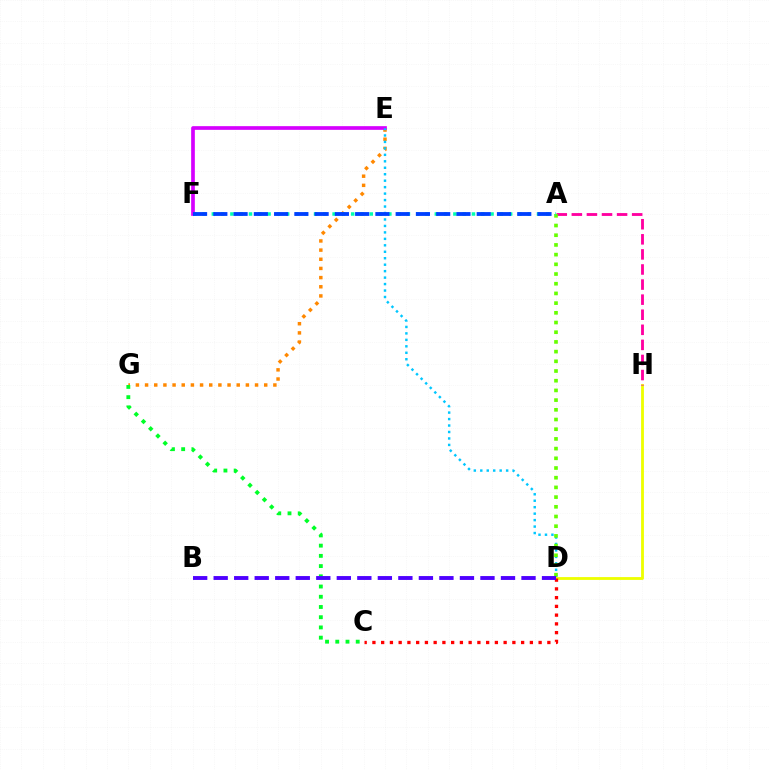{('E', 'G'): [{'color': '#ff8800', 'line_style': 'dotted', 'thickness': 2.49}], ('E', 'F'): [{'color': '#d600ff', 'line_style': 'solid', 'thickness': 2.66}], ('D', 'E'): [{'color': '#00c7ff', 'line_style': 'dotted', 'thickness': 1.76}], ('C', 'G'): [{'color': '#00ff27', 'line_style': 'dotted', 'thickness': 2.78}], ('D', 'H'): [{'color': '#eeff00', 'line_style': 'solid', 'thickness': 2.03}], ('A', 'H'): [{'color': '#ff00a0', 'line_style': 'dashed', 'thickness': 2.05}], ('A', 'D'): [{'color': '#66ff00', 'line_style': 'dotted', 'thickness': 2.64}], ('A', 'F'): [{'color': '#00ffaf', 'line_style': 'dotted', 'thickness': 2.52}, {'color': '#003fff', 'line_style': 'dashed', 'thickness': 2.75}], ('C', 'D'): [{'color': '#ff0000', 'line_style': 'dotted', 'thickness': 2.38}], ('B', 'D'): [{'color': '#4f00ff', 'line_style': 'dashed', 'thickness': 2.79}]}